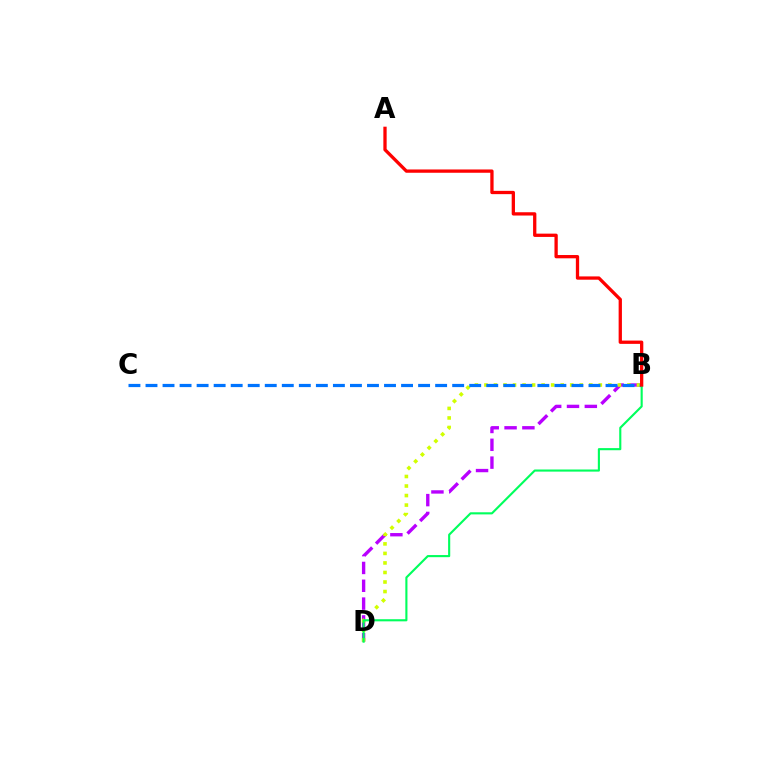{('B', 'D'): [{'color': '#b900ff', 'line_style': 'dashed', 'thickness': 2.42}, {'color': '#d1ff00', 'line_style': 'dotted', 'thickness': 2.59}, {'color': '#00ff5c', 'line_style': 'solid', 'thickness': 1.53}], ('B', 'C'): [{'color': '#0074ff', 'line_style': 'dashed', 'thickness': 2.31}], ('A', 'B'): [{'color': '#ff0000', 'line_style': 'solid', 'thickness': 2.37}]}